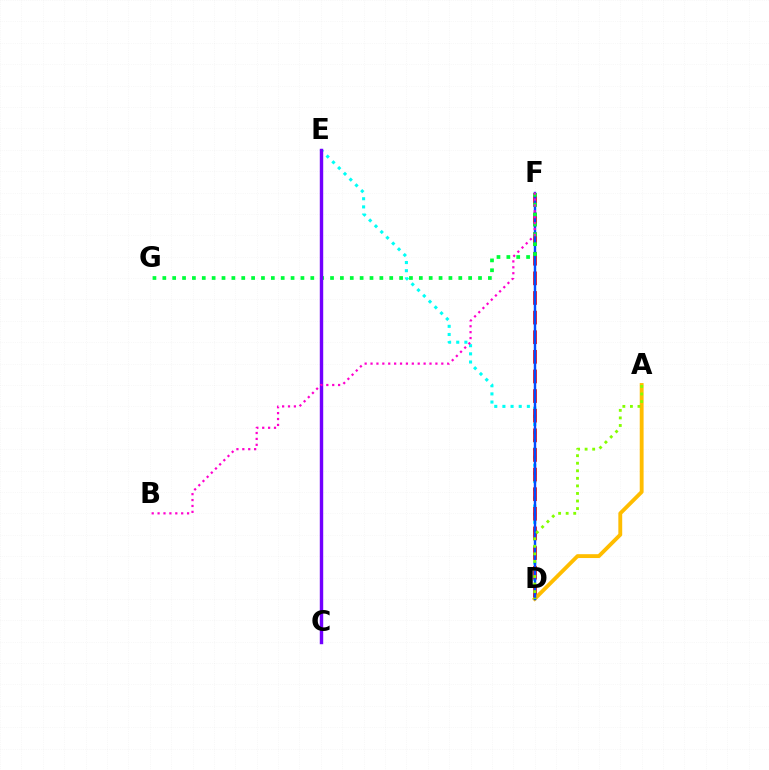{('D', 'E'): [{'color': '#00fff6', 'line_style': 'dotted', 'thickness': 2.21}], ('D', 'F'): [{'color': '#ff0000', 'line_style': 'dashed', 'thickness': 2.67}, {'color': '#004bff', 'line_style': 'solid', 'thickness': 1.75}], ('A', 'D'): [{'color': '#ffbd00', 'line_style': 'solid', 'thickness': 2.78}, {'color': '#84ff00', 'line_style': 'dotted', 'thickness': 2.05}], ('F', 'G'): [{'color': '#00ff39', 'line_style': 'dotted', 'thickness': 2.68}], ('C', 'E'): [{'color': '#7200ff', 'line_style': 'solid', 'thickness': 2.47}], ('B', 'F'): [{'color': '#ff00cf', 'line_style': 'dotted', 'thickness': 1.6}]}